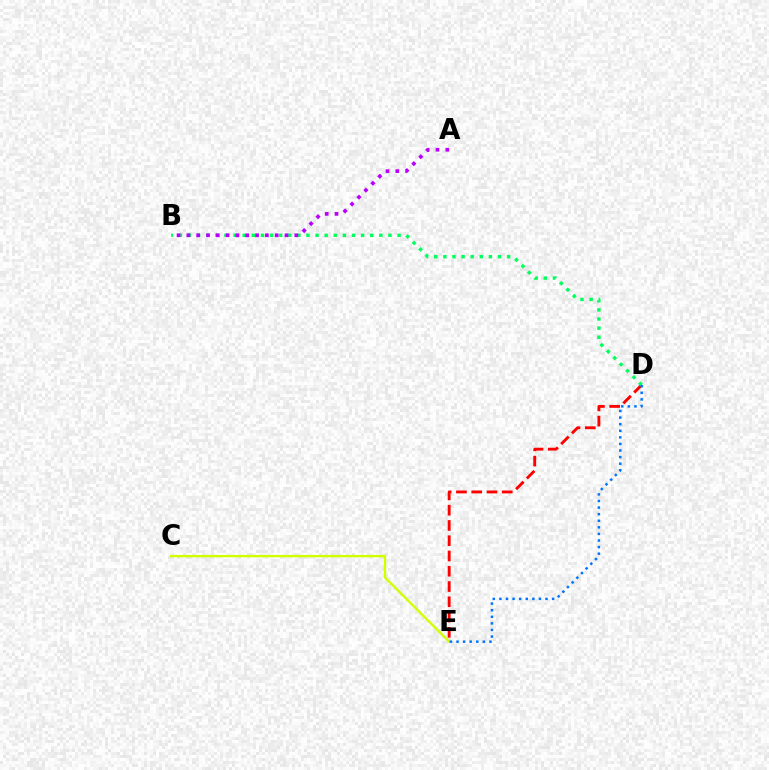{('D', 'E'): [{'color': '#ff0000', 'line_style': 'dashed', 'thickness': 2.07}, {'color': '#0074ff', 'line_style': 'dotted', 'thickness': 1.79}], ('B', 'D'): [{'color': '#00ff5c', 'line_style': 'dotted', 'thickness': 2.48}], ('A', 'B'): [{'color': '#b900ff', 'line_style': 'dotted', 'thickness': 2.67}], ('C', 'E'): [{'color': '#d1ff00', 'line_style': 'solid', 'thickness': 1.71}]}